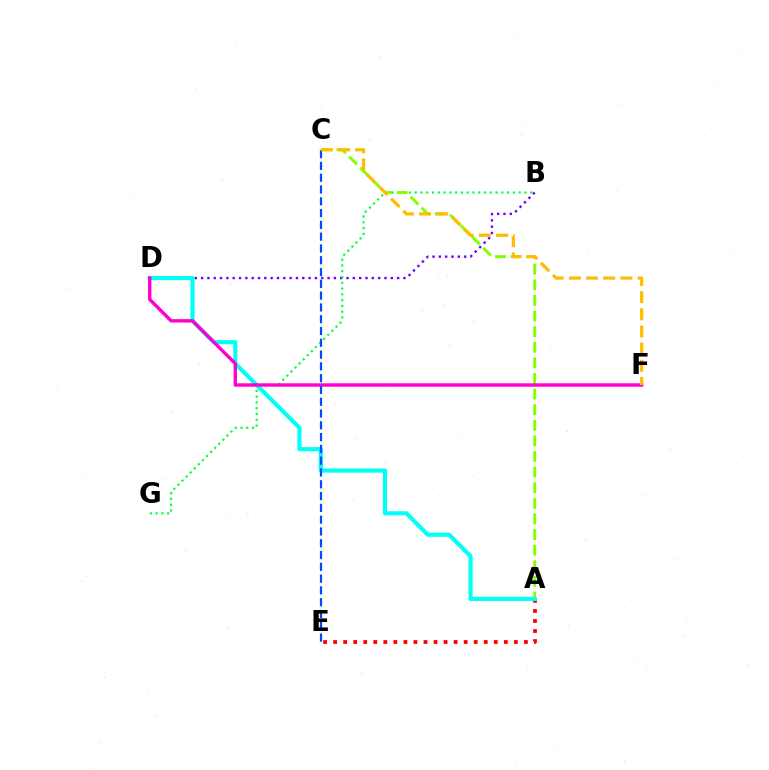{('B', 'D'): [{'color': '#7200ff', 'line_style': 'dotted', 'thickness': 1.72}], ('A', 'E'): [{'color': '#ff0000', 'line_style': 'dotted', 'thickness': 2.73}], ('B', 'G'): [{'color': '#00ff39', 'line_style': 'dotted', 'thickness': 1.57}], ('A', 'C'): [{'color': '#84ff00', 'line_style': 'dashed', 'thickness': 2.12}], ('A', 'D'): [{'color': '#00fff6', 'line_style': 'solid', 'thickness': 2.98}], ('D', 'F'): [{'color': '#ff00cf', 'line_style': 'solid', 'thickness': 2.45}], ('C', 'E'): [{'color': '#004bff', 'line_style': 'dashed', 'thickness': 1.6}], ('C', 'F'): [{'color': '#ffbd00', 'line_style': 'dashed', 'thickness': 2.33}]}